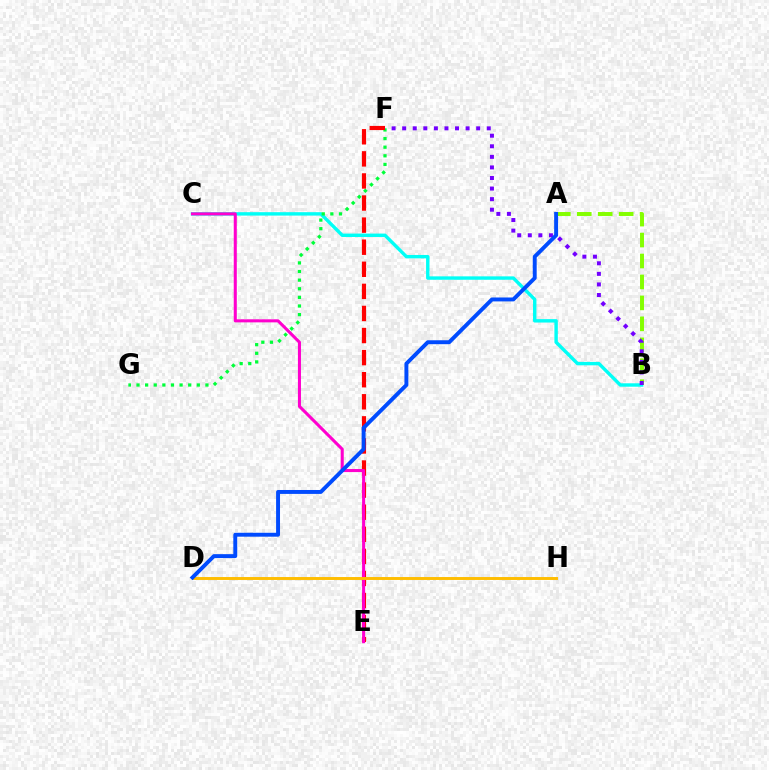{('B', 'C'): [{'color': '#00fff6', 'line_style': 'solid', 'thickness': 2.45}], ('F', 'G'): [{'color': '#00ff39', 'line_style': 'dotted', 'thickness': 2.34}], ('E', 'F'): [{'color': '#ff0000', 'line_style': 'dashed', 'thickness': 3.0}], ('C', 'E'): [{'color': '#ff00cf', 'line_style': 'solid', 'thickness': 2.2}], ('A', 'B'): [{'color': '#84ff00', 'line_style': 'dashed', 'thickness': 2.85}], ('B', 'F'): [{'color': '#7200ff', 'line_style': 'dotted', 'thickness': 2.87}], ('D', 'H'): [{'color': '#ffbd00', 'line_style': 'solid', 'thickness': 2.11}], ('A', 'D'): [{'color': '#004bff', 'line_style': 'solid', 'thickness': 2.82}]}